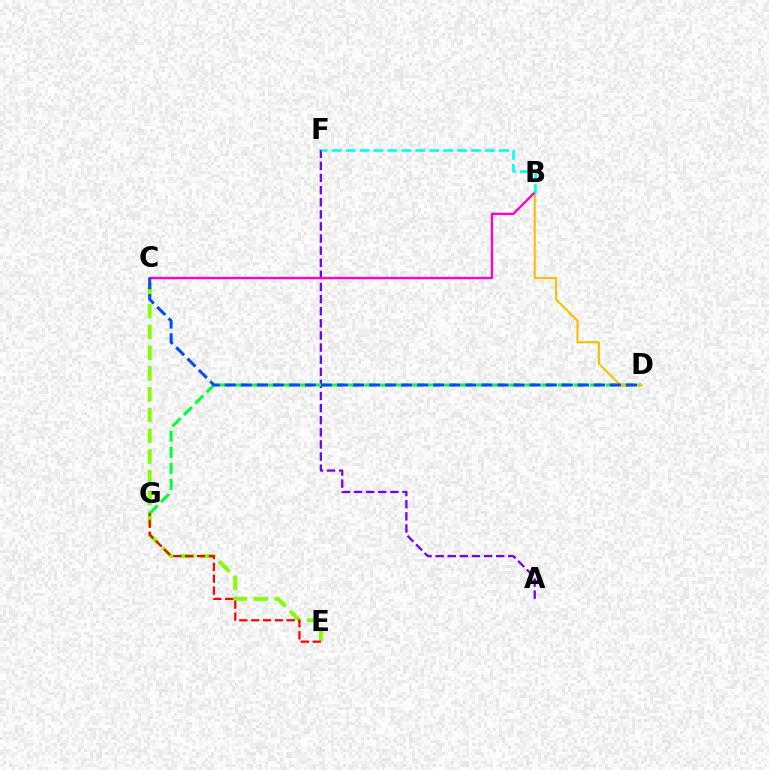{('C', 'E'): [{'color': '#84ff00', 'line_style': 'dashed', 'thickness': 2.82}], ('A', 'F'): [{'color': '#7200ff', 'line_style': 'dashed', 'thickness': 1.65}], ('D', 'G'): [{'color': '#00ff39', 'line_style': 'dashed', 'thickness': 2.18}], ('B', 'D'): [{'color': '#ffbd00', 'line_style': 'solid', 'thickness': 1.51}], ('E', 'G'): [{'color': '#ff0000', 'line_style': 'dashed', 'thickness': 1.61}], ('B', 'C'): [{'color': '#ff00cf', 'line_style': 'solid', 'thickness': 1.71}], ('C', 'D'): [{'color': '#004bff', 'line_style': 'dashed', 'thickness': 2.18}], ('B', 'F'): [{'color': '#00fff6', 'line_style': 'dashed', 'thickness': 1.89}]}